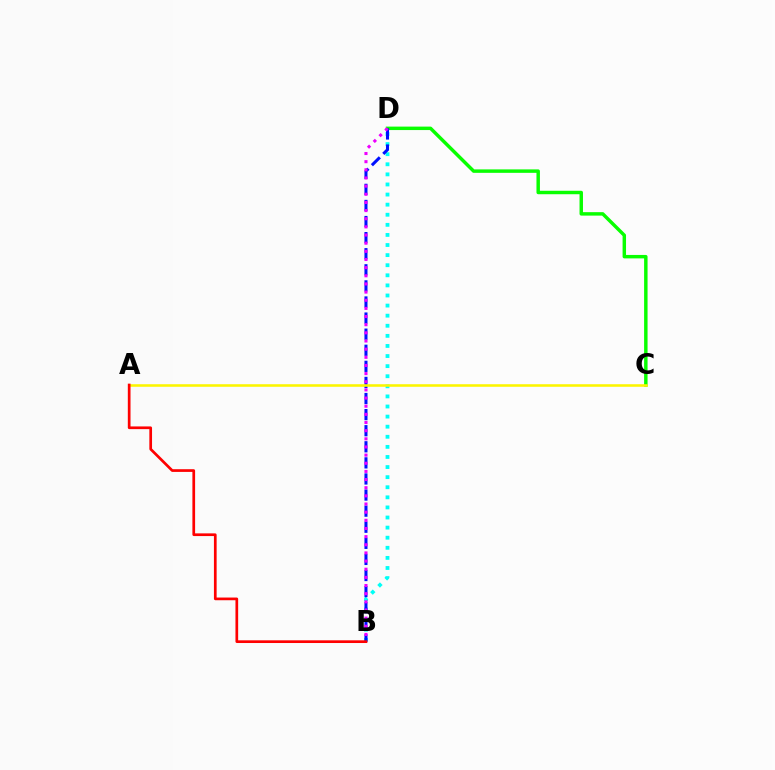{('B', 'D'): [{'color': '#00fff6', 'line_style': 'dotted', 'thickness': 2.74}, {'color': '#0010ff', 'line_style': 'dashed', 'thickness': 2.19}, {'color': '#ee00ff', 'line_style': 'dotted', 'thickness': 2.21}], ('C', 'D'): [{'color': '#08ff00', 'line_style': 'solid', 'thickness': 2.48}], ('A', 'C'): [{'color': '#fcf500', 'line_style': 'solid', 'thickness': 1.84}], ('A', 'B'): [{'color': '#ff0000', 'line_style': 'solid', 'thickness': 1.94}]}